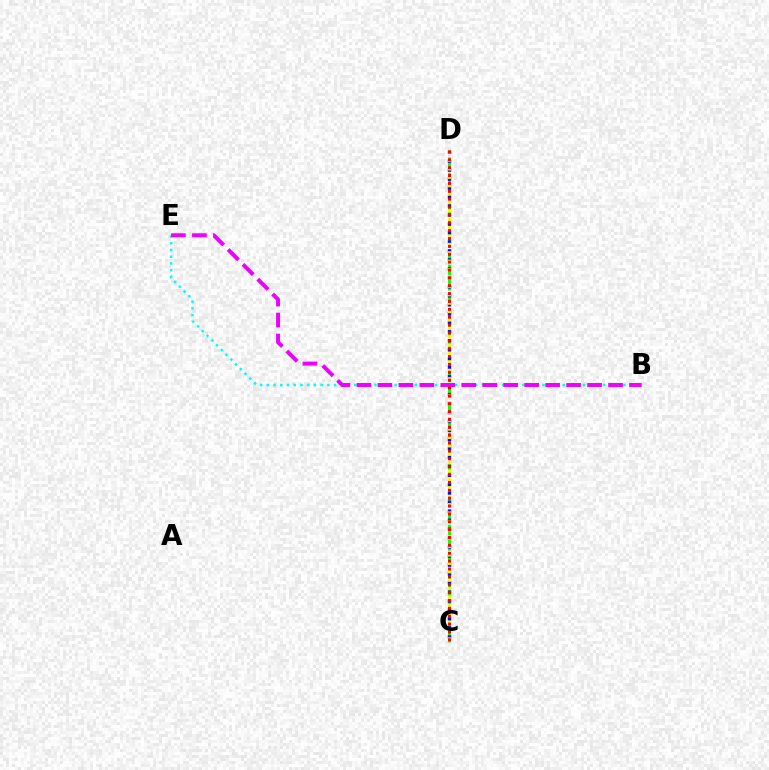{('C', 'D'): [{'color': '#08ff00', 'line_style': 'dashed', 'thickness': 2.08}, {'color': '#0010ff', 'line_style': 'dotted', 'thickness': 2.44}, {'color': '#fcf500', 'line_style': 'dotted', 'thickness': 2.28}, {'color': '#ff0000', 'line_style': 'dotted', 'thickness': 2.14}], ('B', 'E'): [{'color': '#00fff6', 'line_style': 'dotted', 'thickness': 1.83}, {'color': '#ee00ff', 'line_style': 'dashed', 'thickness': 2.85}]}